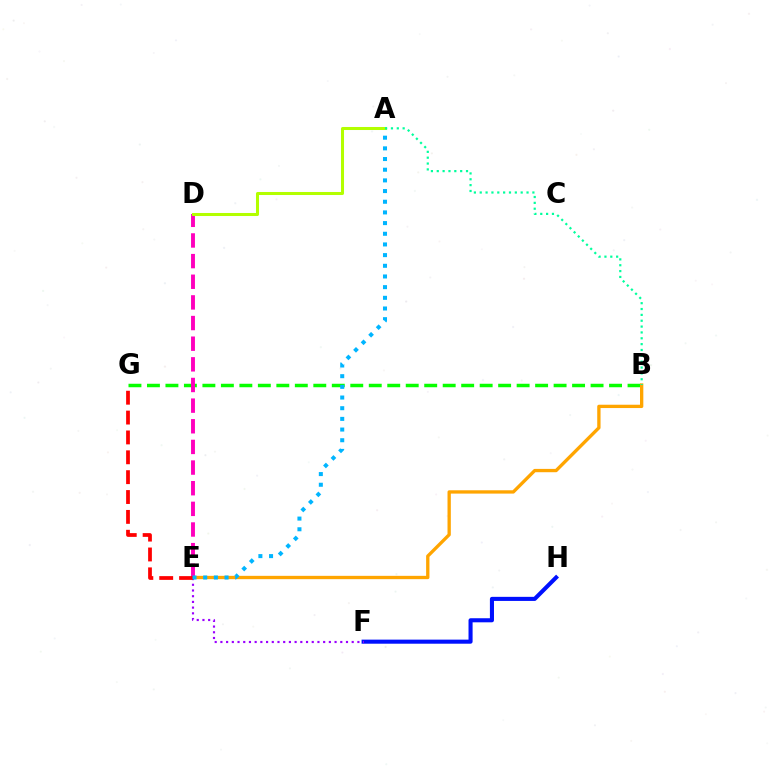{('B', 'G'): [{'color': '#08ff00', 'line_style': 'dashed', 'thickness': 2.51}], ('B', 'E'): [{'color': '#ffa500', 'line_style': 'solid', 'thickness': 2.39}], ('F', 'H'): [{'color': '#0010ff', 'line_style': 'solid', 'thickness': 2.94}], ('E', 'F'): [{'color': '#9b00ff', 'line_style': 'dotted', 'thickness': 1.55}], ('D', 'E'): [{'color': '#ff00bd', 'line_style': 'dashed', 'thickness': 2.8}], ('E', 'G'): [{'color': '#ff0000', 'line_style': 'dashed', 'thickness': 2.7}], ('A', 'E'): [{'color': '#00b5ff', 'line_style': 'dotted', 'thickness': 2.9}], ('A', 'D'): [{'color': '#b3ff00', 'line_style': 'solid', 'thickness': 2.18}], ('A', 'B'): [{'color': '#00ff9d', 'line_style': 'dotted', 'thickness': 1.59}]}